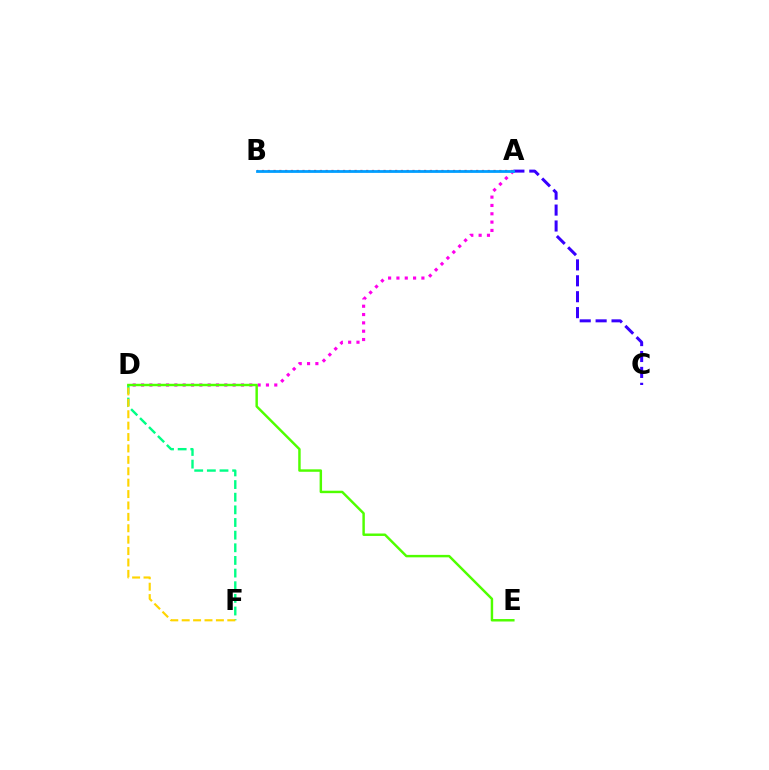{('A', 'D'): [{'color': '#ff00ed', 'line_style': 'dotted', 'thickness': 2.26}], ('D', 'F'): [{'color': '#00ff86', 'line_style': 'dashed', 'thickness': 1.72}, {'color': '#ffd500', 'line_style': 'dashed', 'thickness': 1.55}], ('A', 'C'): [{'color': '#3700ff', 'line_style': 'dashed', 'thickness': 2.16}], ('A', 'B'): [{'color': '#ff0000', 'line_style': 'dotted', 'thickness': 1.57}, {'color': '#009eff', 'line_style': 'solid', 'thickness': 2.0}], ('D', 'E'): [{'color': '#4fff00', 'line_style': 'solid', 'thickness': 1.76}]}